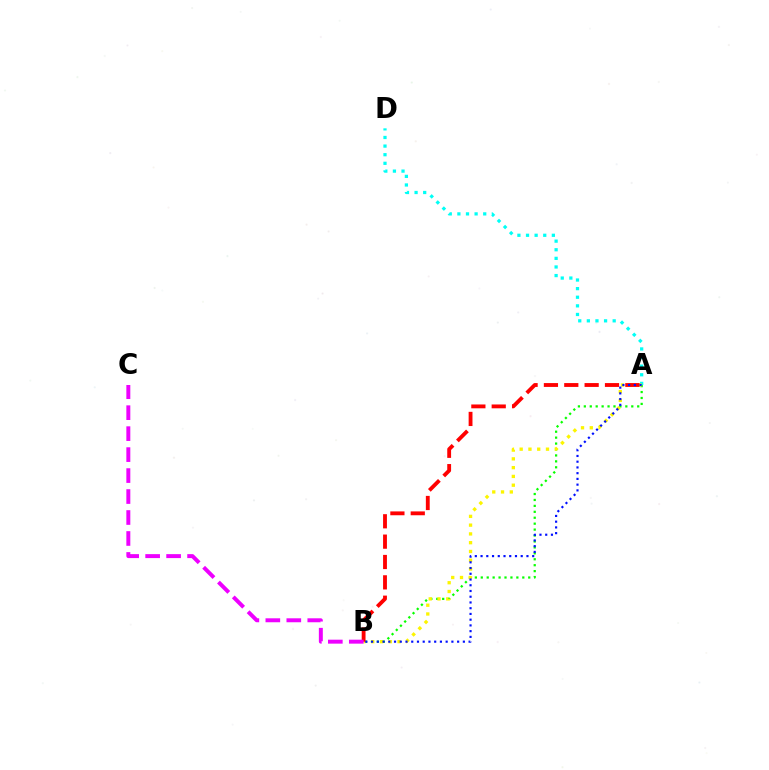{('A', 'B'): [{'color': '#08ff00', 'line_style': 'dotted', 'thickness': 1.61}, {'color': '#fcf500', 'line_style': 'dotted', 'thickness': 2.38}, {'color': '#ff0000', 'line_style': 'dashed', 'thickness': 2.77}, {'color': '#0010ff', 'line_style': 'dotted', 'thickness': 1.56}], ('A', 'D'): [{'color': '#00fff6', 'line_style': 'dotted', 'thickness': 2.34}], ('B', 'C'): [{'color': '#ee00ff', 'line_style': 'dashed', 'thickness': 2.85}]}